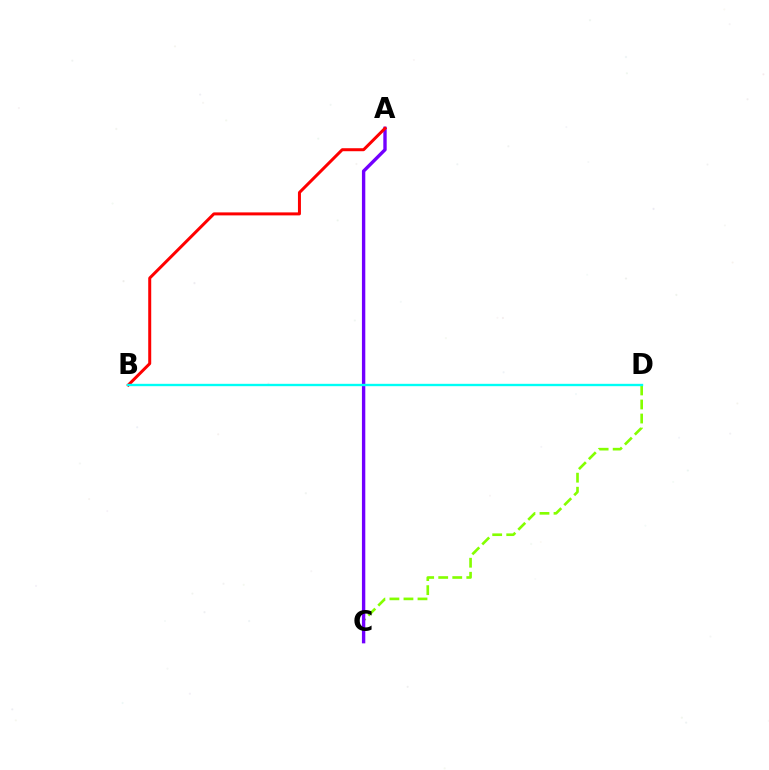{('C', 'D'): [{'color': '#84ff00', 'line_style': 'dashed', 'thickness': 1.91}], ('A', 'C'): [{'color': '#7200ff', 'line_style': 'solid', 'thickness': 2.43}], ('A', 'B'): [{'color': '#ff0000', 'line_style': 'solid', 'thickness': 2.16}], ('B', 'D'): [{'color': '#00fff6', 'line_style': 'solid', 'thickness': 1.7}]}